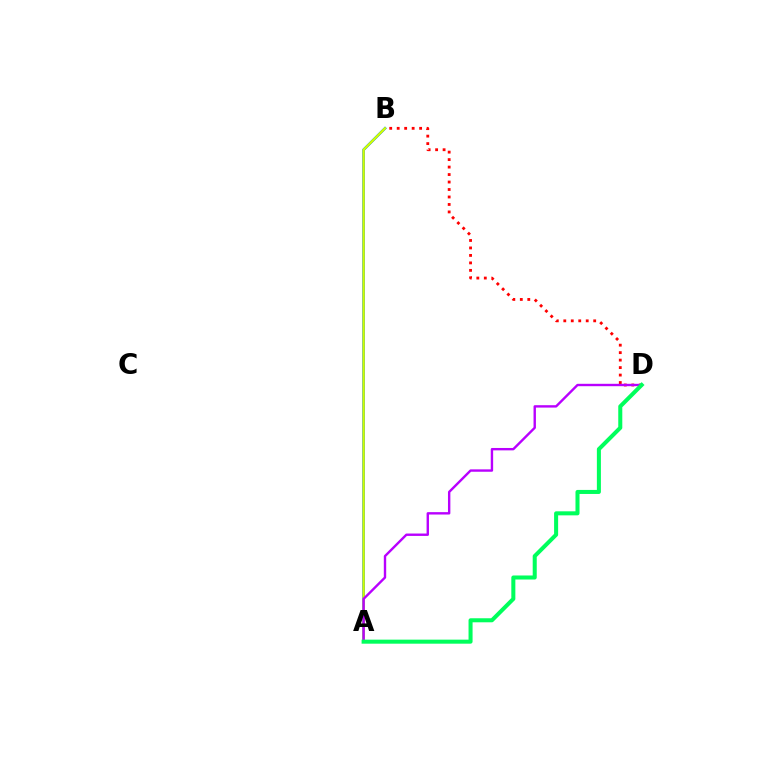{('A', 'B'): [{'color': '#0074ff', 'line_style': 'solid', 'thickness': 1.92}, {'color': '#d1ff00', 'line_style': 'solid', 'thickness': 1.68}], ('B', 'D'): [{'color': '#ff0000', 'line_style': 'dotted', 'thickness': 2.03}], ('A', 'D'): [{'color': '#b900ff', 'line_style': 'solid', 'thickness': 1.72}, {'color': '#00ff5c', 'line_style': 'solid', 'thickness': 2.91}]}